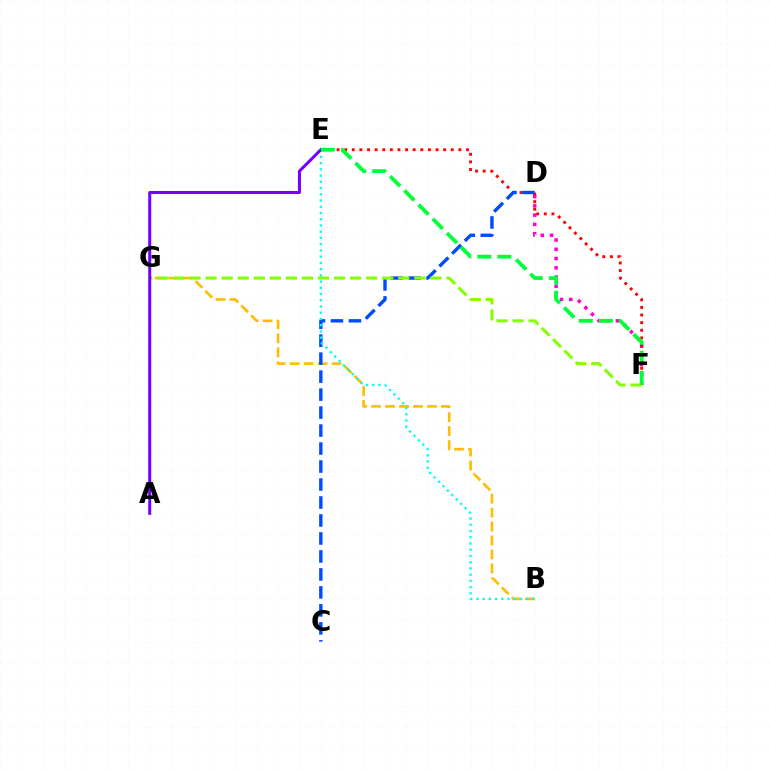{('D', 'F'): [{'color': '#ff00cf', 'line_style': 'dotted', 'thickness': 2.52}], ('E', 'F'): [{'color': '#ff0000', 'line_style': 'dotted', 'thickness': 2.07}, {'color': '#00ff39', 'line_style': 'dashed', 'thickness': 2.73}], ('B', 'G'): [{'color': '#ffbd00', 'line_style': 'dashed', 'thickness': 1.9}], ('C', 'D'): [{'color': '#004bff', 'line_style': 'dashed', 'thickness': 2.44}], ('F', 'G'): [{'color': '#84ff00', 'line_style': 'dashed', 'thickness': 2.18}], ('B', 'E'): [{'color': '#00fff6', 'line_style': 'dotted', 'thickness': 1.69}], ('A', 'E'): [{'color': '#7200ff', 'line_style': 'solid', 'thickness': 2.17}]}